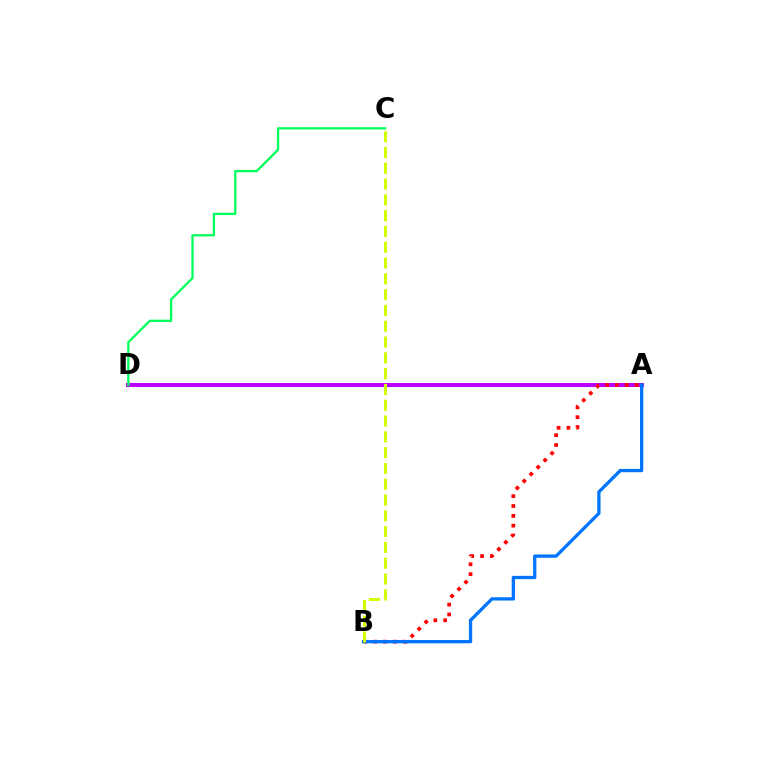{('A', 'D'): [{'color': '#b900ff', 'line_style': 'solid', 'thickness': 2.91}], ('A', 'B'): [{'color': '#ff0000', 'line_style': 'dotted', 'thickness': 2.67}, {'color': '#0074ff', 'line_style': 'solid', 'thickness': 2.37}], ('C', 'D'): [{'color': '#00ff5c', 'line_style': 'solid', 'thickness': 1.66}], ('B', 'C'): [{'color': '#d1ff00', 'line_style': 'dashed', 'thickness': 2.15}]}